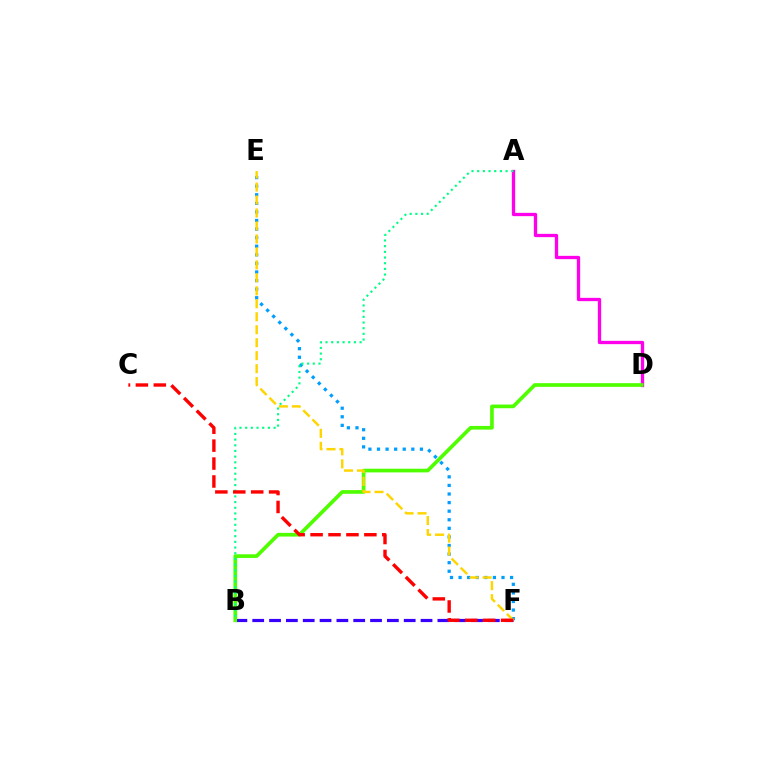{('B', 'F'): [{'color': '#3700ff', 'line_style': 'dashed', 'thickness': 2.29}], ('A', 'D'): [{'color': '#ff00ed', 'line_style': 'solid', 'thickness': 2.38}], ('E', 'F'): [{'color': '#009eff', 'line_style': 'dotted', 'thickness': 2.33}, {'color': '#ffd500', 'line_style': 'dashed', 'thickness': 1.76}], ('B', 'D'): [{'color': '#4fff00', 'line_style': 'solid', 'thickness': 2.65}], ('A', 'B'): [{'color': '#00ff86', 'line_style': 'dotted', 'thickness': 1.54}], ('C', 'F'): [{'color': '#ff0000', 'line_style': 'dashed', 'thickness': 2.44}]}